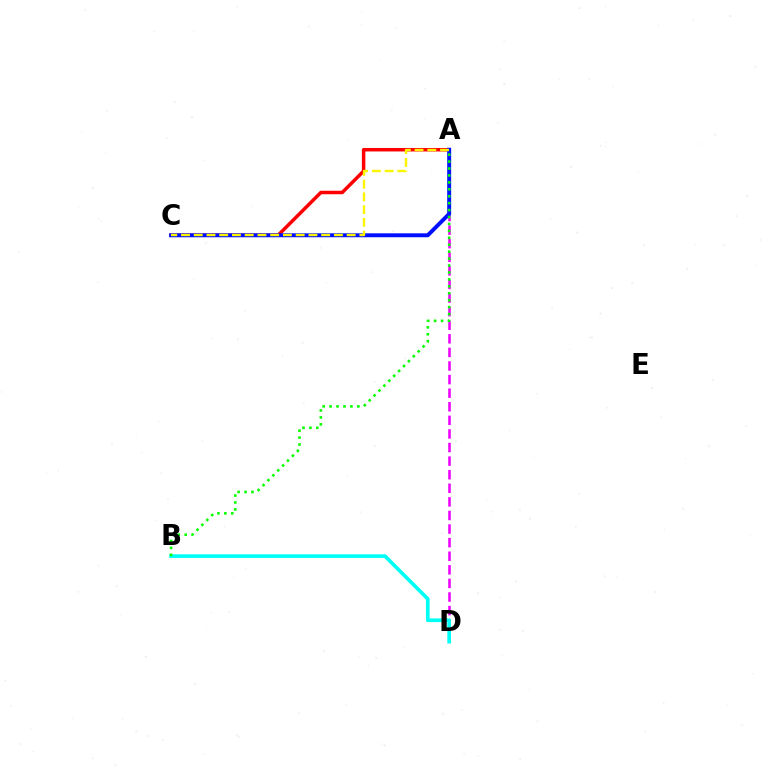{('A', 'D'): [{'color': '#ee00ff', 'line_style': 'dashed', 'thickness': 1.85}], ('A', 'C'): [{'color': '#ff0000', 'line_style': 'solid', 'thickness': 2.52}, {'color': '#0010ff', 'line_style': 'solid', 'thickness': 2.84}, {'color': '#fcf500', 'line_style': 'dashed', 'thickness': 1.73}], ('B', 'D'): [{'color': '#00fff6', 'line_style': 'solid', 'thickness': 2.64}], ('A', 'B'): [{'color': '#08ff00', 'line_style': 'dotted', 'thickness': 1.88}]}